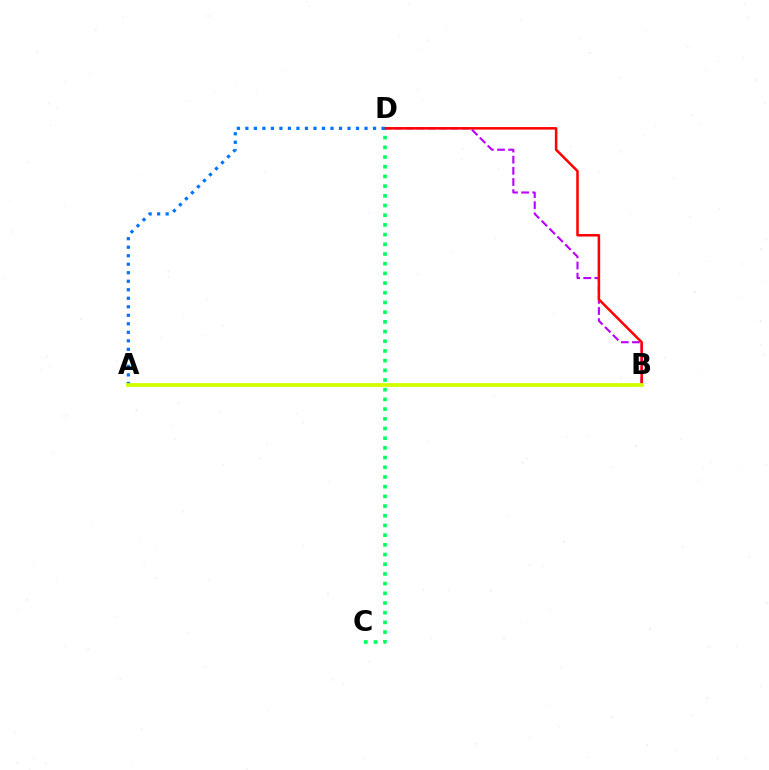{('C', 'D'): [{'color': '#00ff5c', 'line_style': 'dotted', 'thickness': 2.63}], ('B', 'D'): [{'color': '#b900ff', 'line_style': 'dashed', 'thickness': 1.51}, {'color': '#ff0000', 'line_style': 'solid', 'thickness': 1.81}], ('A', 'D'): [{'color': '#0074ff', 'line_style': 'dotted', 'thickness': 2.31}], ('A', 'B'): [{'color': '#d1ff00', 'line_style': 'solid', 'thickness': 2.72}]}